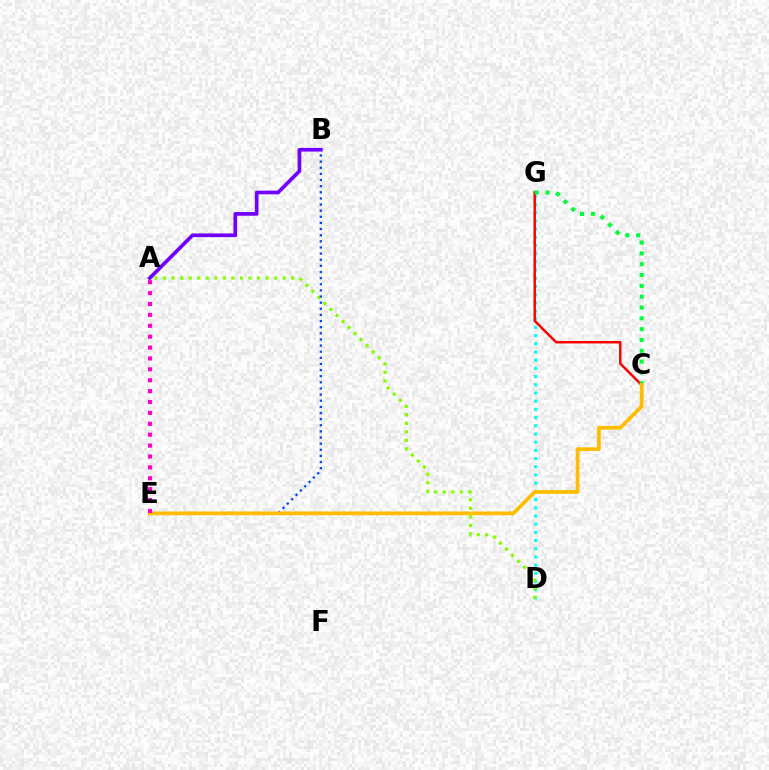{('D', 'G'): [{'color': '#00fff6', 'line_style': 'dotted', 'thickness': 2.23}], ('A', 'D'): [{'color': '#84ff00', 'line_style': 'dotted', 'thickness': 2.32}], ('C', 'G'): [{'color': '#ff0000', 'line_style': 'solid', 'thickness': 1.79}, {'color': '#00ff39', 'line_style': 'dotted', 'thickness': 2.94}], ('A', 'B'): [{'color': '#7200ff', 'line_style': 'solid', 'thickness': 2.65}], ('B', 'E'): [{'color': '#004bff', 'line_style': 'dotted', 'thickness': 1.67}], ('C', 'E'): [{'color': '#ffbd00', 'line_style': 'solid', 'thickness': 2.68}], ('A', 'E'): [{'color': '#ff00cf', 'line_style': 'dotted', 'thickness': 2.96}]}